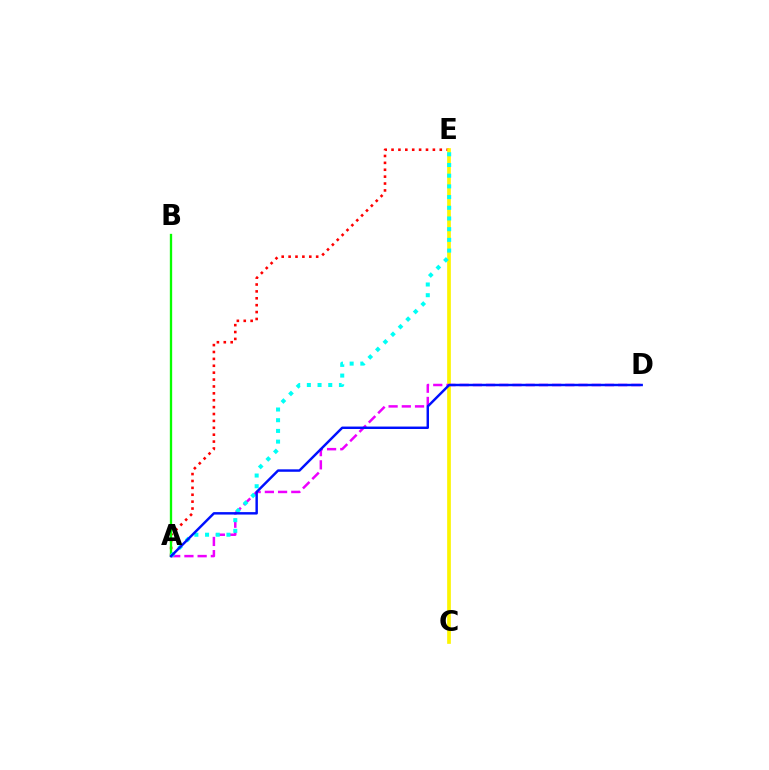{('A', 'E'): [{'color': '#ff0000', 'line_style': 'dotted', 'thickness': 1.87}, {'color': '#00fff6', 'line_style': 'dotted', 'thickness': 2.91}], ('C', 'E'): [{'color': '#fcf500', 'line_style': 'solid', 'thickness': 2.65}], ('A', 'B'): [{'color': '#08ff00', 'line_style': 'solid', 'thickness': 1.68}], ('A', 'D'): [{'color': '#ee00ff', 'line_style': 'dashed', 'thickness': 1.79}, {'color': '#0010ff', 'line_style': 'solid', 'thickness': 1.76}]}